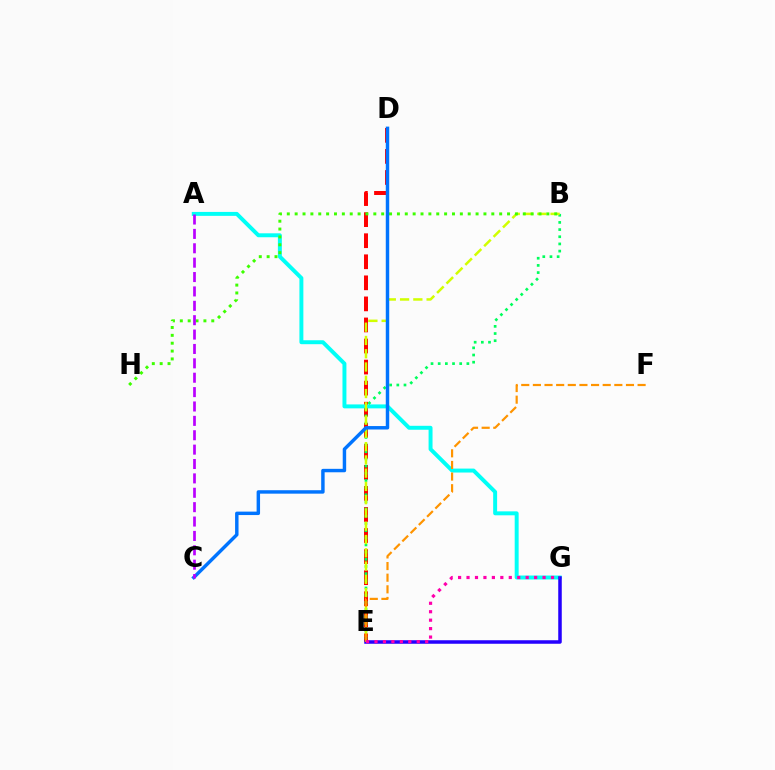{('D', 'E'): [{'color': '#ff0000', 'line_style': 'dashed', 'thickness': 2.86}], ('A', 'G'): [{'color': '#00fff6', 'line_style': 'solid', 'thickness': 2.84}], ('B', 'E'): [{'color': '#00ff5c', 'line_style': 'dotted', 'thickness': 1.95}, {'color': '#d1ff00', 'line_style': 'dashed', 'thickness': 1.8}], ('E', 'G'): [{'color': '#2500ff', 'line_style': 'solid', 'thickness': 2.53}, {'color': '#ff00ac', 'line_style': 'dotted', 'thickness': 2.3}], ('B', 'H'): [{'color': '#3dff00', 'line_style': 'dotted', 'thickness': 2.14}], ('E', 'F'): [{'color': '#ff9400', 'line_style': 'dashed', 'thickness': 1.58}], ('C', 'D'): [{'color': '#0074ff', 'line_style': 'solid', 'thickness': 2.48}], ('A', 'C'): [{'color': '#b900ff', 'line_style': 'dashed', 'thickness': 1.95}]}